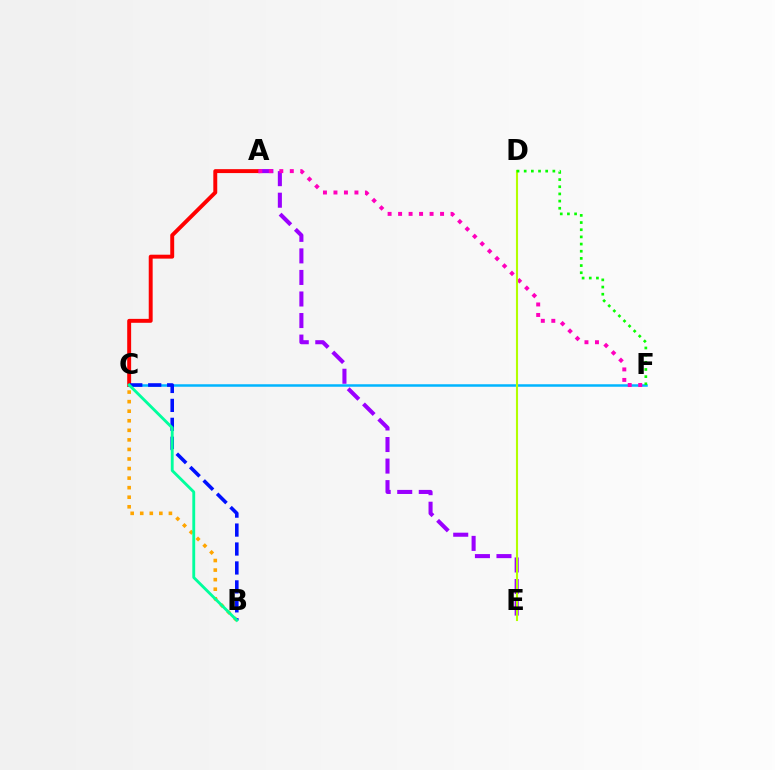{('B', 'C'): [{'color': '#ffa500', 'line_style': 'dotted', 'thickness': 2.6}, {'color': '#0010ff', 'line_style': 'dashed', 'thickness': 2.57}, {'color': '#00ff9d', 'line_style': 'solid', 'thickness': 2.05}], ('A', 'E'): [{'color': '#9b00ff', 'line_style': 'dashed', 'thickness': 2.93}], ('A', 'C'): [{'color': '#ff0000', 'line_style': 'solid', 'thickness': 2.83}], ('C', 'F'): [{'color': '#00b5ff', 'line_style': 'solid', 'thickness': 1.8}], ('A', 'F'): [{'color': '#ff00bd', 'line_style': 'dotted', 'thickness': 2.85}], ('D', 'E'): [{'color': '#b3ff00', 'line_style': 'solid', 'thickness': 1.51}], ('D', 'F'): [{'color': '#08ff00', 'line_style': 'dotted', 'thickness': 1.95}]}